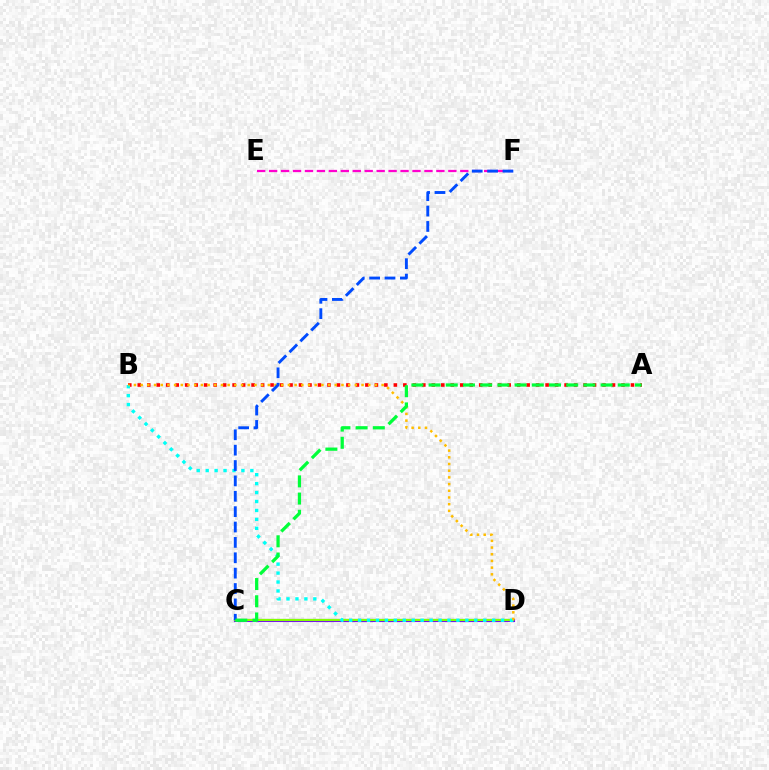{('C', 'D'): [{'color': '#7200ff', 'line_style': 'solid', 'thickness': 2.25}, {'color': '#84ff00', 'line_style': 'solid', 'thickness': 1.6}], ('E', 'F'): [{'color': '#ff00cf', 'line_style': 'dashed', 'thickness': 1.62}], ('A', 'B'): [{'color': '#ff0000', 'line_style': 'dotted', 'thickness': 2.58}], ('B', 'D'): [{'color': '#00fff6', 'line_style': 'dotted', 'thickness': 2.43}, {'color': '#ffbd00', 'line_style': 'dotted', 'thickness': 1.82}], ('C', 'F'): [{'color': '#004bff', 'line_style': 'dashed', 'thickness': 2.09}], ('A', 'C'): [{'color': '#00ff39', 'line_style': 'dashed', 'thickness': 2.34}]}